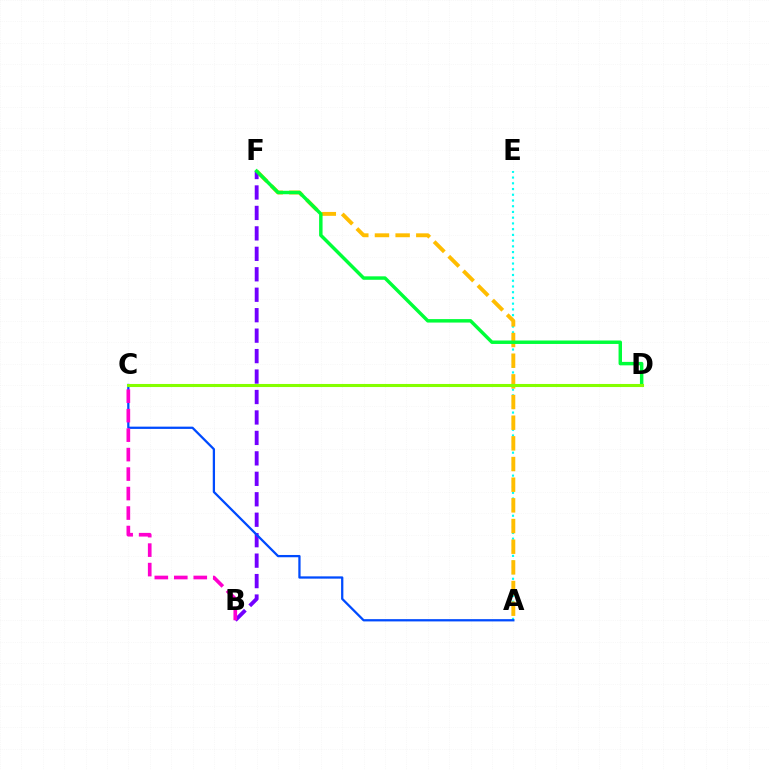{('A', 'E'): [{'color': '#00fff6', 'line_style': 'dotted', 'thickness': 1.56}], ('A', 'F'): [{'color': '#ffbd00', 'line_style': 'dashed', 'thickness': 2.81}], ('B', 'F'): [{'color': '#7200ff', 'line_style': 'dashed', 'thickness': 2.78}], ('A', 'C'): [{'color': '#004bff', 'line_style': 'solid', 'thickness': 1.63}], ('D', 'F'): [{'color': '#00ff39', 'line_style': 'solid', 'thickness': 2.49}], ('C', 'D'): [{'color': '#ff0000', 'line_style': 'solid', 'thickness': 1.86}, {'color': '#84ff00', 'line_style': 'solid', 'thickness': 2.21}], ('B', 'C'): [{'color': '#ff00cf', 'line_style': 'dashed', 'thickness': 2.65}]}